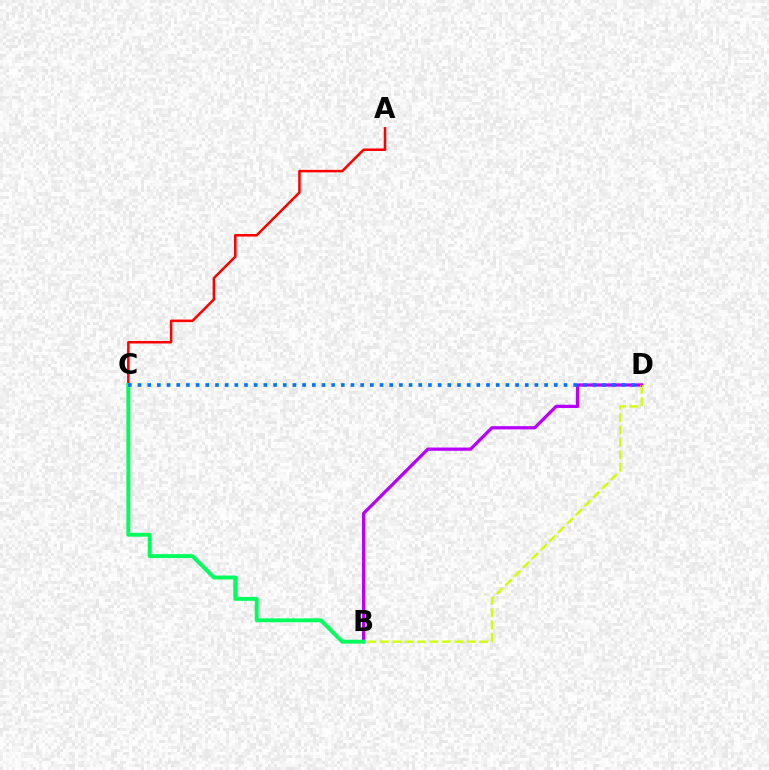{('B', 'D'): [{'color': '#b900ff', 'line_style': 'solid', 'thickness': 2.34}, {'color': '#d1ff00', 'line_style': 'dashed', 'thickness': 1.69}], ('A', 'C'): [{'color': '#ff0000', 'line_style': 'solid', 'thickness': 1.82}], ('B', 'C'): [{'color': '#00ff5c', 'line_style': 'solid', 'thickness': 2.81}], ('C', 'D'): [{'color': '#0074ff', 'line_style': 'dotted', 'thickness': 2.63}]}